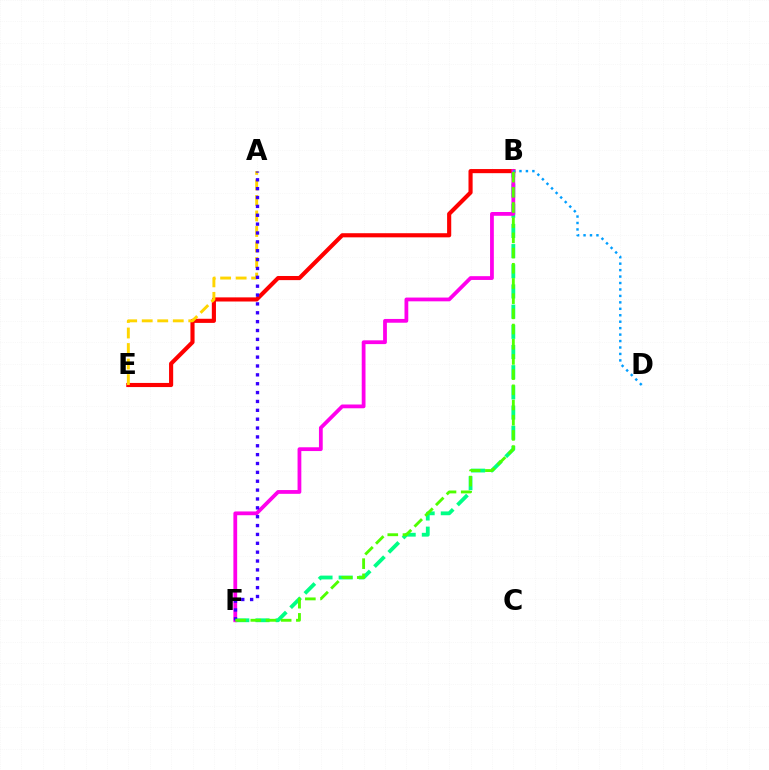{('B', 'F'): [{'color': '#00ff86', 'line_style': 'dashed', 'thickness': 2.74}, {'color': '#ff00ed', 'line_style': 'solid', 'thickness': 2.72}, {'color': '#4fff00', 'line_style': 'dashed', 'thickness': 2.06}], ('B', 'E'): [{'color': '#ff0000', 'line_style': 'solid', 'thickness': 2.97}], ('A', 'E'): [{'color': '#ffd500', 'line_style': 'dashed', 'thickness': 2.11}], ('A', 'F'): [{'color': '#3700ff', 'line_style': 'dotted', 'thickness': 2.41}], ('B', 'D'): [{'color': '#009eff', 'line_style': 'dotted', 'thickness': 1.75}]}